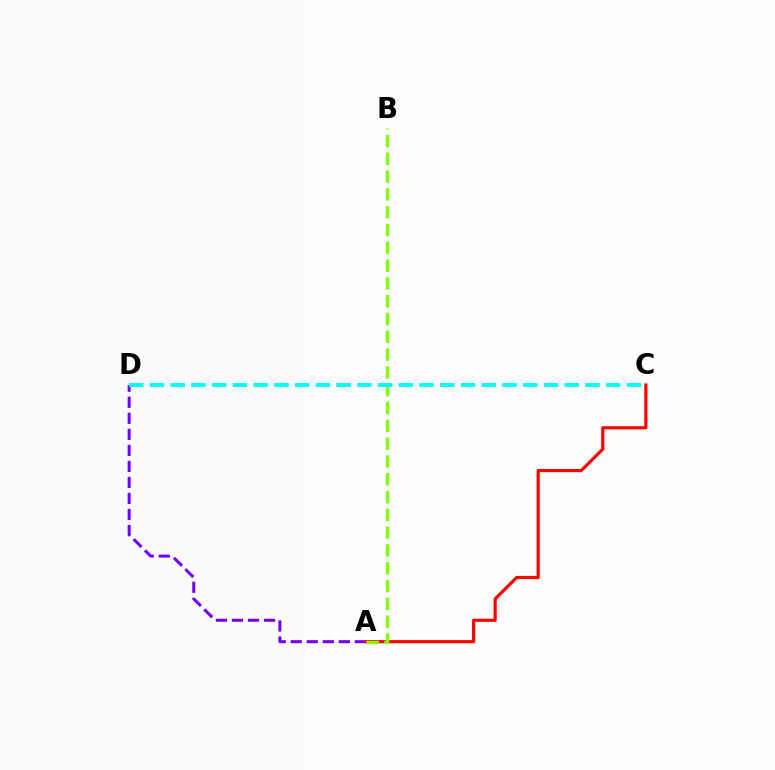{('A', 'D'): [{'color': '#7200ff', 'line_style': 'dashed', 'thickness': 2.18}], ('A', 'C'): [{'color': '#ff0000', 'line_style': 'solid', 'thickness': 2.26}], ('A', 'B'): [{'color': '#84ff00', 'line_style': 'dashed', 'thickness': 2.42}], ('C', 'D'): [{'color': '#00fff6', 'line_style': 'dashed', 'thickness': 2.82}]}